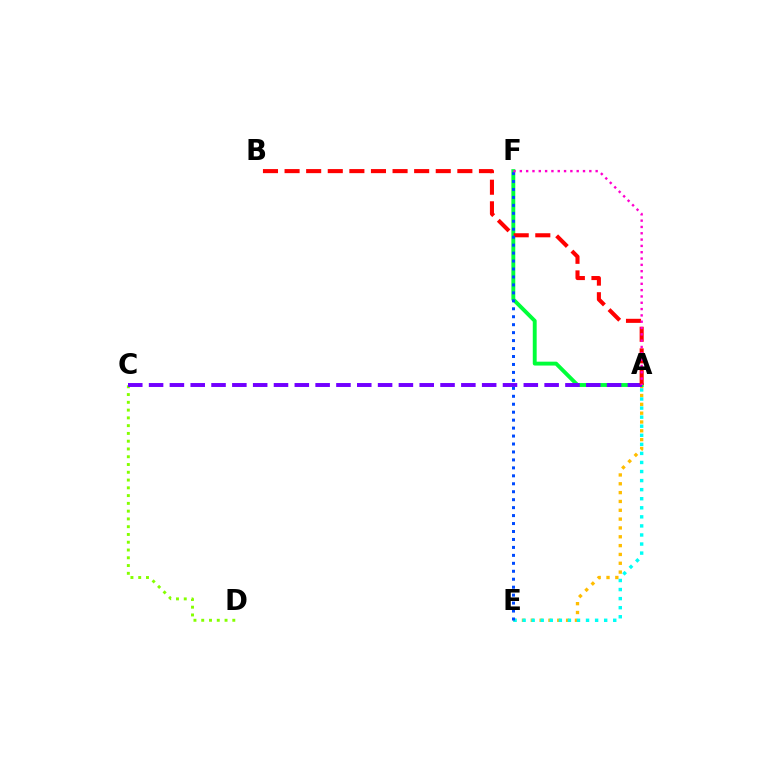{('A', 'E'): [{'color': '#ffbd00', 'line_style': 'dotted', 'thickness': 2.4}, {'color': '#00fff6', 'line_style': 'dotted', 'thickness': 2.46}], ('A', 'F'): [{'color': '#00ff39', 'line_style': 'solid', 'thickness': 2.8}, {'color': '#ff00cf', 'line_style': 'dotted', 'thickness': 1.72}], ('C', 'D'): [{'color': '#84ff00', 'line_style': 'dotted', 'thickness': 2.11}], ('A', 'C'): [{'color': '#7200ff', 'line_style': 'dashed', 'thickness': 2.83}], ('A', 'B'): [{'color': '#ff0000', 'line_style': 'dashed', 'thickness': 2.93}], ('E', 'F'): [{'color': '#004bff', 'line_style': 'dotted', 'thickness': 2.16}]}